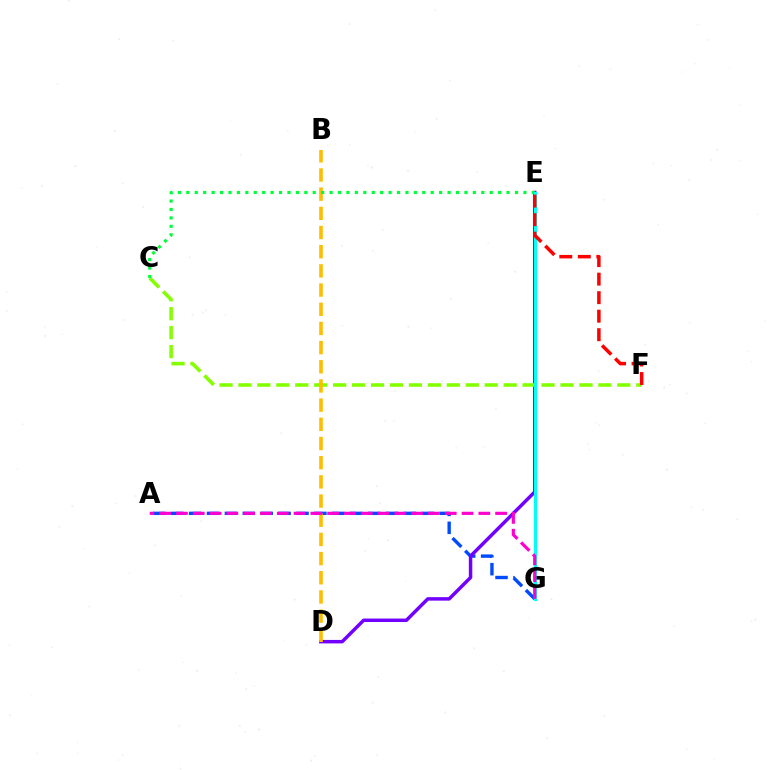{('A', 'G'): [{'color': '#004bff', 'line_style': 'dashed', 'thickness': 2.43}, {'color': '#ff00cf', 'line_style': 'dashed', 'thickness': 2.28}], ('D', 'E'): [{'color': '#7200ff', 'line_style': 'solid', 'thickness': 2.5}], ('C', 'F'): [{'color': '#84ff00', 'line_style': 'dashed', 'thickness': 2.57}], ('B', 'D'): [{'color': '#ffbd00', 'line_style': 'dashed', 'thickness': 2.61}], ('C', 'E'): [{'color': '#00ff39', 'line_style': 'dotted', 'thickness': 2.29}], ('E', 'G'): [{'color': '#00fff6', 'line_style': 'solid', 'thickness': 2.29}], ('E', 'F'): [{'color': '#ff0000', 'line_style': 'dashed', 'thickness': 2.52}]}